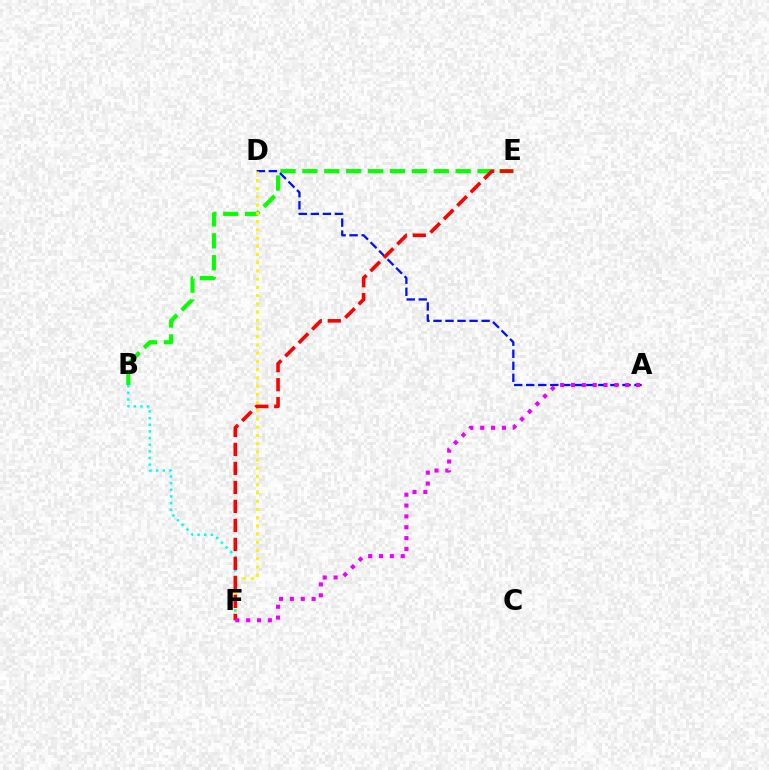{('B', 'E'): [{'color': '#08ff00', 'line_style': 'dashed', 'thickness': 2.97}], ('A', 'D'): [{'color': '#0010ff', 'line_style': 'dashed', 'thickness': 1.63}], ('D', 'F'): [{'color': '#fcf500', 'line_style': 'dotted', 'thickness': 2.23}], ('B', 'F'): [{'color': '#00fff6', 'line_style': 'dotted', 'thickness': 1.81}], ('E', 'F'): [{'color': '#ff0000', 'line_style': 'dashed', 'thickness': 2.58}], ('A', 'F'): [{'color': '#ee00ff', 'line_style': 'dotted', 'thickness': 2.95}]}